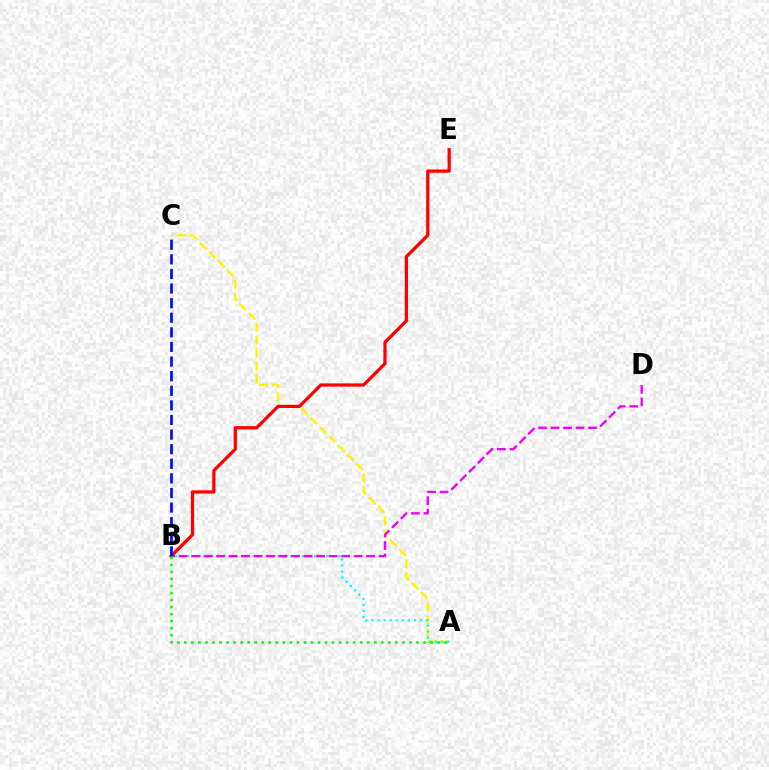{('A', 'C'): [{'color': '#fcf500', 'line_style': 'dashed', 'thickness': 1.76}], ('A', 'B'): [{'color': '#00fff6', 'line_style': 'dotted', 'thickness': 1.65}, {'color': '#08ff00', 'line_style': 'dotted', 'thickness': 1.91}], ('B', 'D'): [{'color': '#ee00ff', 'line_style': 'dashed', 'thickness': 1.7}], ('B', 'E'): [{'color': '#ff0000', 'line_style': 'solid', 'thickness': 2.33}], ('B', 'C'): [{'color': '#0010ff', 'line_style': 'dashed', 'thickness': 1.98}]}